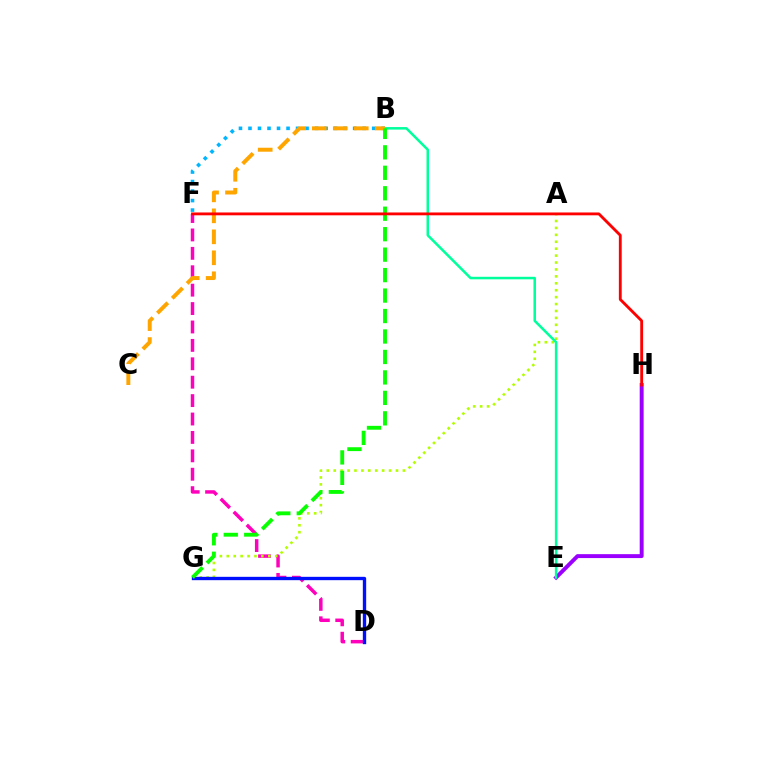{('E', 'H'): [{'color': '#9b00ff', 'line_style': 'solid', 'thickness': 2.82}], ('D', 'F'): [{'color': '#ff00bd', 'line_style': 'dashed', 'thickness': 2.5}], ('B', 'F'): [{'color': '#00b5ff', 'line_style': 'dotted', 'thickness': 2.59}], ('A', 'G'): [{'color': '#b3ff00', 'line_style': 'dotted', 'thickness': 1.88}], ('B', 'E'): [{'color': '#00ff9d', 'line_style': 'solid', 'thickness': 1.82}], ('D', 'G'): [{'color': '#0010ff', 'line_style': 'solid', 'thickness': 2.41}], ('B', 'C'): [{'color': '#ffa500', 'line_style': 'dashed', 'thickness': 2.85}], ('B', 'G'): [{'color': '#08ff00', 'line_style': 'dashed', 'thickness': 2.78}], ('F', 'H'): [{'color': '#ff0000', 'line_style': 'solid', 'thickness': 2.05}]}